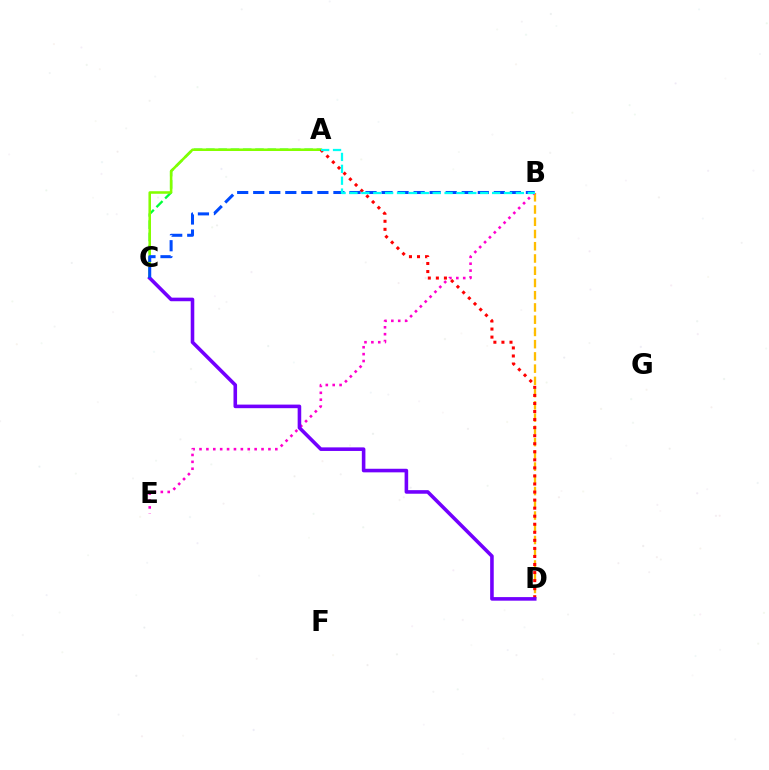{('B', 'D'): [{'color': '#ffbd00', 'line_style': 'dashed', 'thickness': 1.66}], ('A', 'C'): [{'color': '#00ff39', 'line_style': 'dashed', 'thickness': 1.67}, {'color': '#84ff00', 'line_style': 'solid', 'thickness': 1.84}], ('B', 'E'): [{'color': '#ff00cf', 'line_style': 'dotted', 'thickness': 1.87}], ('A', 'D'): [{'color': '#ff0000', 'line_style': 'dotted', 'thickness': 2.19}], ('C', 'D'): [{'color': '#7200ff', 'line_style': 'solid', 'thickness': 2.58}], ('B', 'C'): [{'color': '#004bff', 'line_style': 'dashed', 'thickness': 2.18}], ('A', 'B'): [{'color': '#00fff6', 'line_style': 'dashed', 'thickness': 1.61}]}